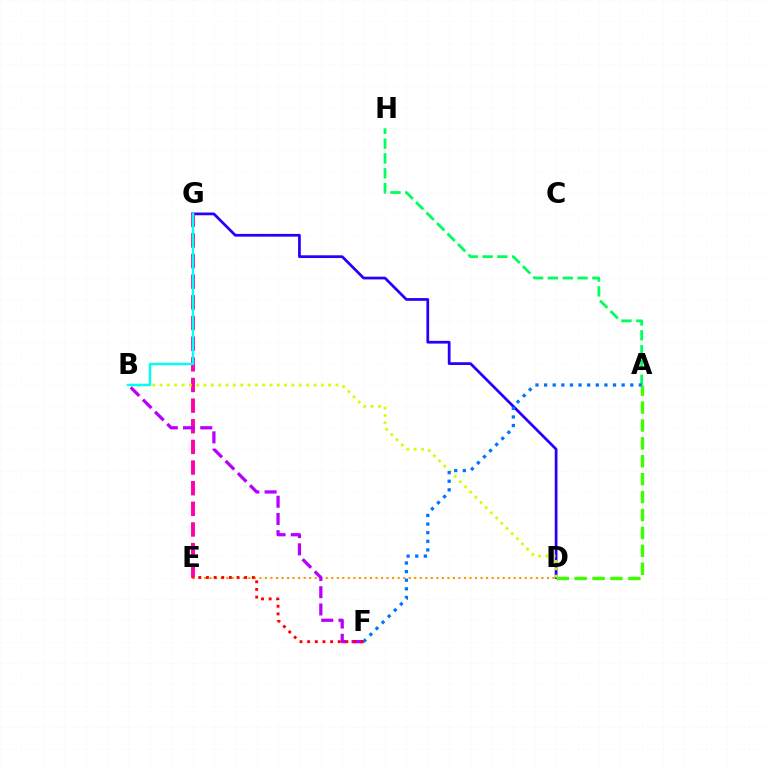{('D', 'G'): [{'color': '#2500ff', 'line_style': 'solid', 'thickness': 1.97}], ('A', 'D'): [{'color': '#3dff00', 'line_style': 'dashed', 'thickness': 2.43}], ('E', 'G'): [{'color': '#ff00ac', 'line_style': 'dashed', 'thickness': 2.8}], ('A', 'H'): [{'color': '#00ff5c', 'line_style': 'dashed', 'thickness': 2.02}], ('D', 'E'): [{'color': '#ff9400', 'line_style': 'dotted', 'thickness': 1.5}], ('B', 'D'): [{'color': '#d1ff00', 'line_style': 'dotted', 'thickness': 1.99}], ('A', 'F'): [{'color': '#0074ff', 'line_style': 'dotted', 'thickness': 2.34}], ('B', 'F'): [{'color': '#b900ff', 'line_style': 'dashed', 'thickness': 2.34}], ('B', 'G'): [{'color': '#00fff6', 'line_style': 'solid', 'thickness': 1.77}], ('E', 'F'): [{'color': '#ff0000', 'line_style': 'dotted', 'thickness': 2.08}]}